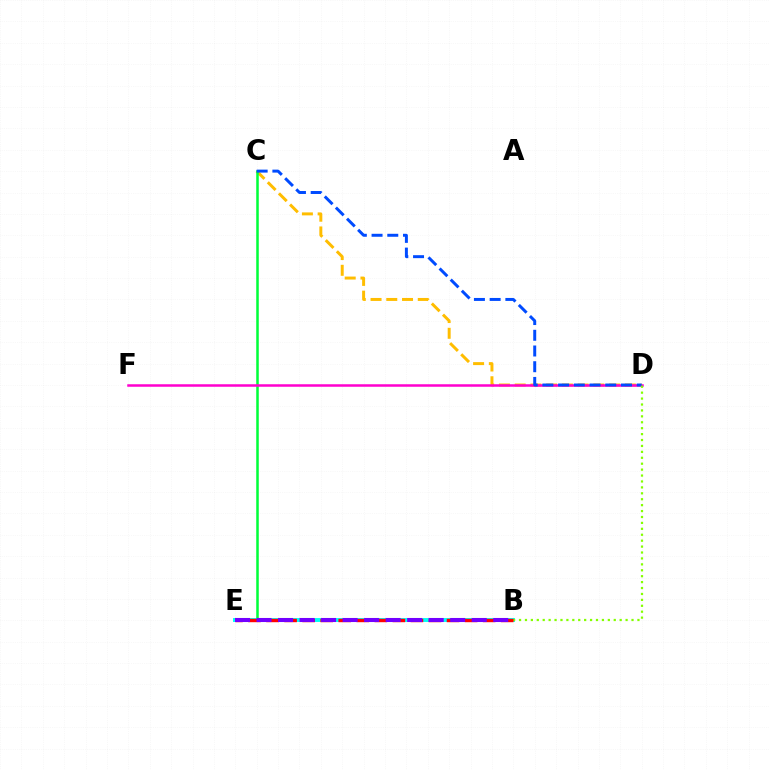{('C', 'D'): [{'color': '#ffbd00', 'line_style': 'dashed', 'thickness': 2.14}, {'color': '#004bff', 'line_style': 'dashed', 'thickness': 2.14}], ('C', 'E'): [{'color': '#00ff39', 'line_style': 'solid', 'thickness': 1.82}], ('B', 'E'): [{'color': '#00fff6', 'line_style': 'solid', 'thickness': 2.83}, {'color': '#ff0000', 'line_style': 'dashed', 'thickness': 2.45}, {'color': '#7200ff', 'line_style': 'dashed', 'thickness': 2.92}], ('D', 'F'): [{'color': '#ff00cf', 'line_style': 'solid', 'thickness': 1.8}], ('B', 'D'): [{'color': '#84ff00', 'line_style': 'dotted', 'thickness': 1.61}]}